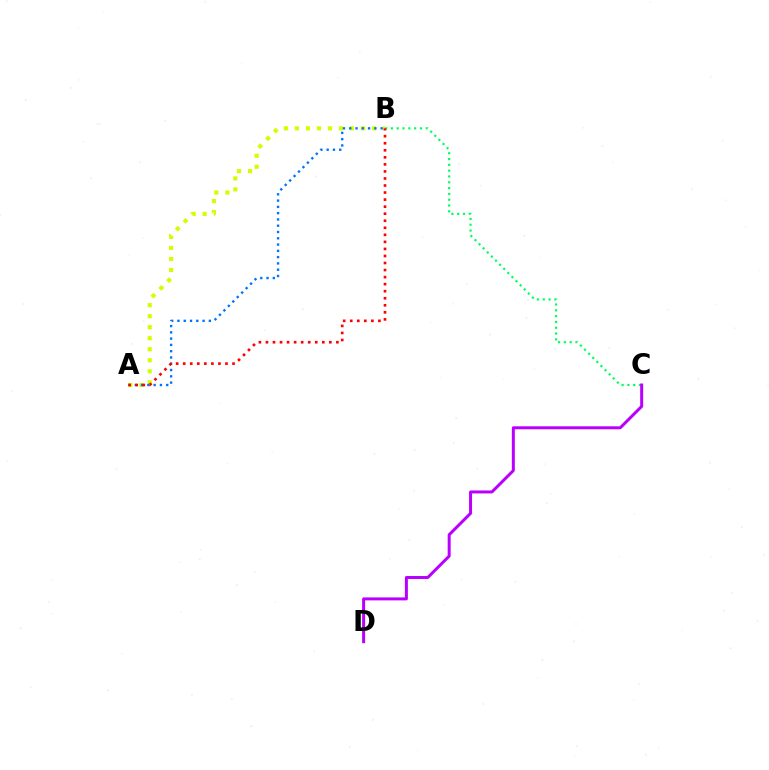{('A', 'B'): [{'color': '#d1ff00', 'line_style': 'dotted', 'thickness': 2.99}, {'color': '#0074ff', 'line_style': 'dotted', 'thickness': 1.71}, {'color': '#ff0000', 'line_style': 'dotted', 'thickness': 1.91}], ('B', 'C'): [{'color': '#00ff5c', 'line_style': 'dotted', 'thickness': 1.58}], ('C', 'D'): [{'color': '#b900ff', 'line_style': 'solid', 'thickness': 2.15}]}